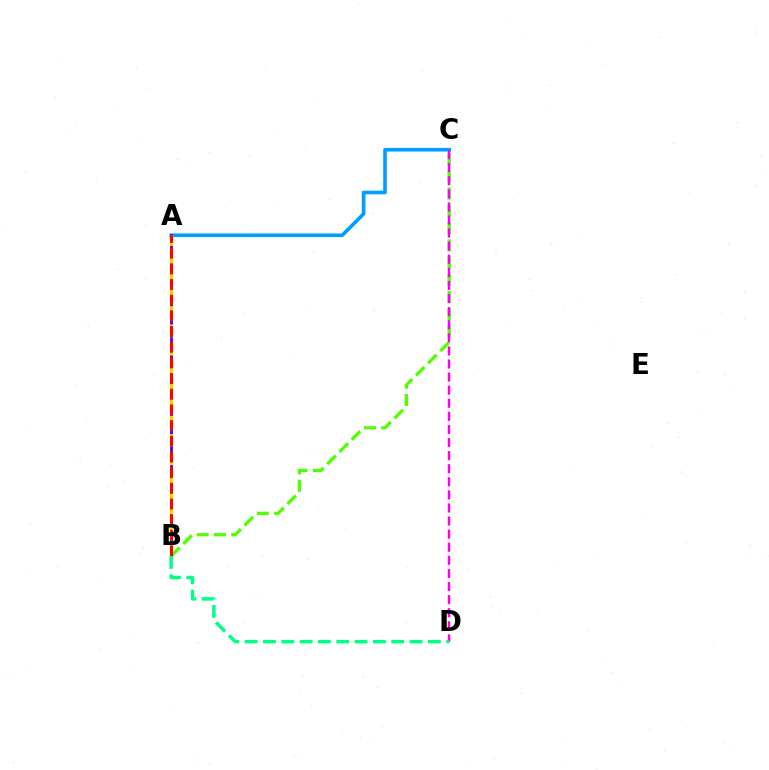{('A', 'C'): [{'color': '#009eff', 'line_style': 'solid', 'thickness': 2.62}], ('A', 'B'): [{'color': '#3700ff', 'line_style': 'solid', 'thickness': 1.99}, {'color': '#ffd500', 'line_style': 'dashed', 'thickness': 2.48}, {'color': '#ff0000', 'line_style': 'dashed', 'thickness': 2.13}], ('B', 'C'): [{'color': '#4fff00', 'line_style': 'dashed', 'thickness': 2.34}], ('C', 'D'): [{'color': '#ff00ed', 'line_style': 'dashed', 'thickness': 1.78}], ('B', 'D'): [{'color': '#00ff86', 'line_style': 'dashed', 'thickness': 2.49}]}